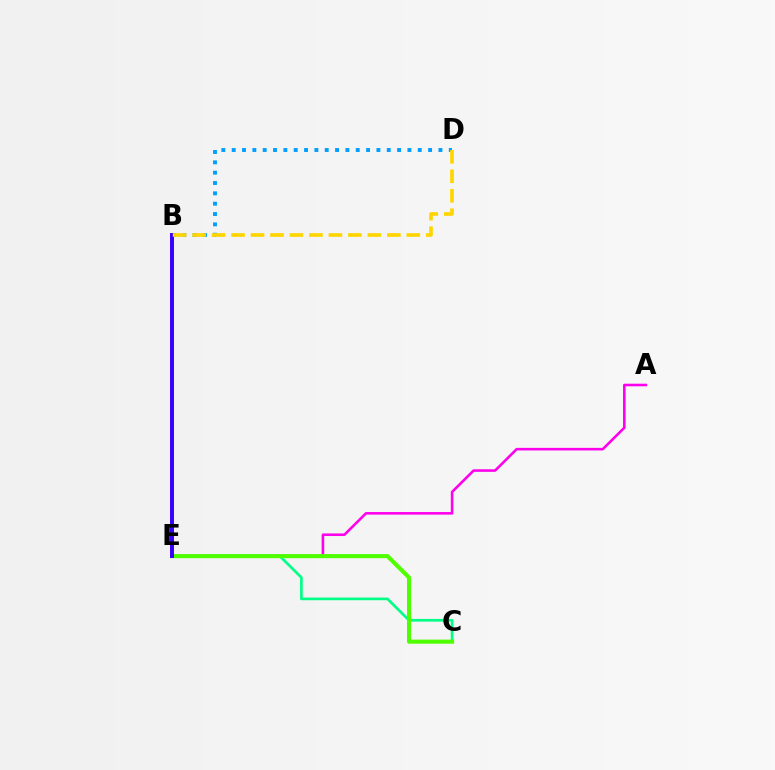{('B', 'E'): [{'color': '#ff0000', 'line_style': 'dotted', 'thickness': 1.72}, {'color': '#3700ff', 'line_style': 'solid', 'thickness': 2.84}], ('C', 'E'): [{'color': '#00ff86', 'line_style': 'solid', 'thickness': 1.93}, {'color': '#4fff00', 'line_style': 'solid', 'thickness': 2.94}], ('A', 'E'): [{'color': '#ff00ed', 'line_style': 'solid', 'thickness': 1.87}], ('B', 'D'): [{'color': '#009eff', 'line_style': 'dotted', 'thickness': 2.81}, {'color': '#ffd500', 'line_style': 'dashed', 'thickness': 2.65}]}